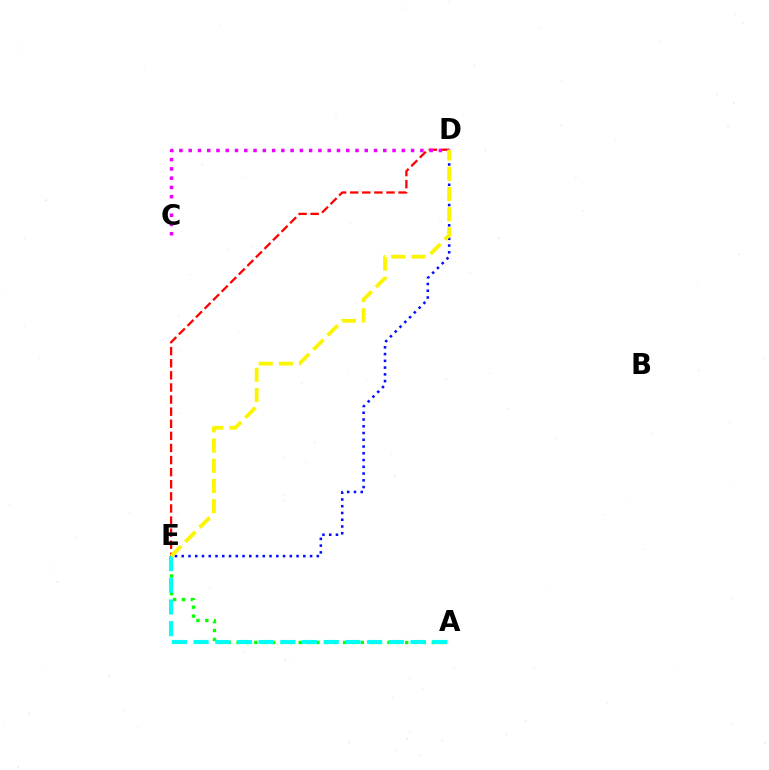{('A', 'E'): [{'color': '#08ff00', 'line_style': 'dotted', 'thickness': 2.41}, {'color': '#00fff6', 'line_style': 'dashed', 'thickness': 2.95}], ('D', 'E'): [{'color': '#0010ff', 'line_style': 'dotted', 'thickness': 1.84}, {'color': '#ff0000', 'line_style': 'dashed', 'thickness': 1.64}, {'color': '#fcf500', 'line_style': 'dashed', 'thickness': 2.74}], ('C', 'D'): [{'color': '#ee00ff', 'line_style': 'dotted', 'thickness': 2.52}]}